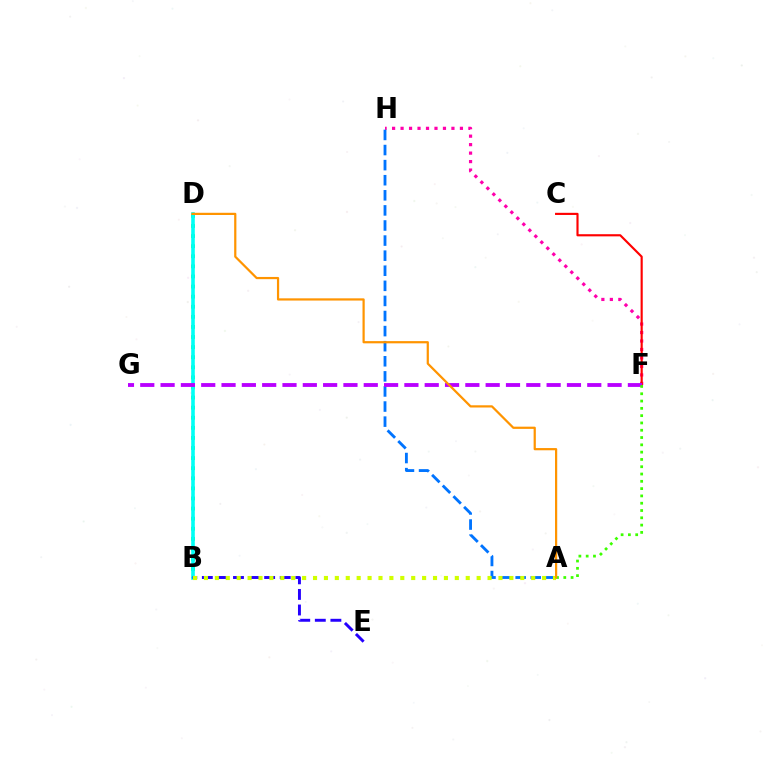{('F', 'H'): [{'color': '#ff00ac', 'line_style': 'dotted', 'thickness': 2.3}], ('B', 'D'): [{'color': '#00ff5c', 'line_style': 'dotted', 'thickness': 2.74}, {'color': '#00fff6', 'line_style': 'solid', 'thickness': 2.59}], ('C', 'F'): [{'color': '#ff0000', 'line_style': 'solid', 'thickness': 1.55}], ('A', 'H'): [{'color': '#0074ff', 'line_style': 'dashed', 'thickness': 2.05}], ('B', 'E'): [{'color': '#2500ff', 'line_style': 'dashed', 'thickness': 2.12}], ('F', 'G'): [{'color': '#b900ff', 'line_style': 'dashed', 'thickness': 2.76}], ('A', 'F'): [{'color': '#3dff00', 'line_style': 'dotted', 'thickness': 1.98}], ('A', 'B'): [{'color': '#d1ff00', 'line_style': 'dotted', 'thickness': 2.96}], ('A', 'D'): [{'color': '#ff9400', 'line_style': 'solid', 'thickness': 1.6}]}